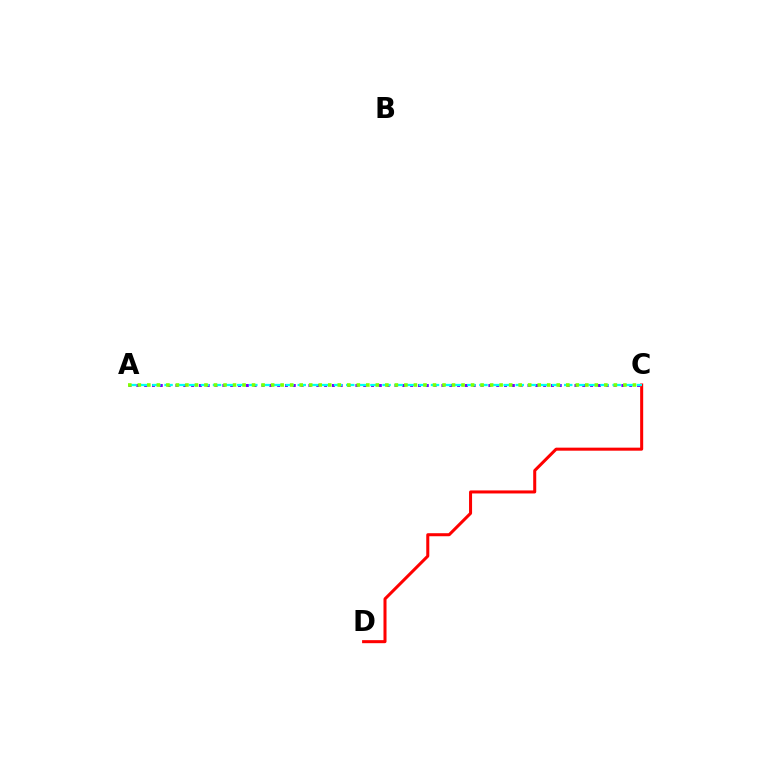{('C', 'D'): [{'color': '#ff0000', 'line_style': 'solid', 'thickness': 2.18}], ('A', 'C'): [{'color': '#7200ff', 'line_style': 'dotted', 'thickness': 2.13}, {'color': '#00fff6', 'line_style': 'dashed', 'thickness': 1.65}, {'color': '#84ff00', 'line_style': 'dotted', 'thickness': 2.59}]}